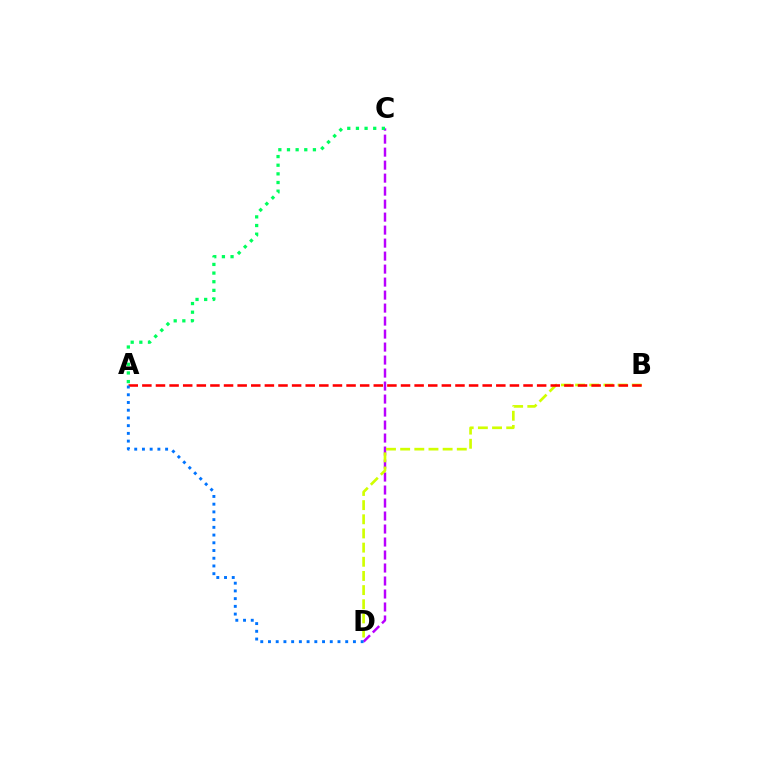{('C', 'D'): [{'color': '#b900ff', 'line_style': 'dashed', 'thickness': 1.77}], ('B', 'D'): [{'color': '#d1ff00', 'line_style': 'dashed', 'thickness': 1.92}], ('A', 'B'): [{'color': '#ff0000', 'line_style': 'dashed', 'thickness': 1.85}], ('A', 'D'): [{'color': '#0074ff', 'line_style': 'dotted', 'thickness': 2.1}], ('A', 'C'): [{'color': '#00ff5c', 'line_style': 'dotted', 'thickness': 2.35}]}